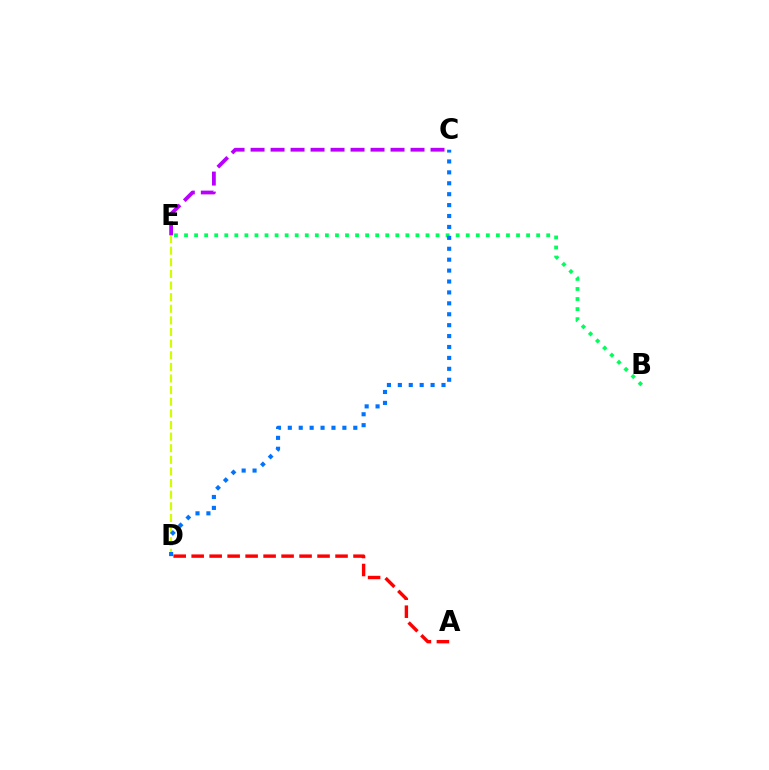{('A', 'D'): [{'color': '#ff0000', 'line_style': 'dashed', 'thickness': 2.44}], ('D', 'E'): [{'color': '#d1ff00', 'line_style': 'dashed', 'thickness': 1.58}], ('C', 'E'): [{'color': '#b900ff', 'line_style': 'dashed', 'thickness': 2.72}], ('B', 'E'): [{'color': '#00ff5c', 'line_style': 'dotted', 'thickness': 2.73}], ('C', 'D'): [{'color': '#0074ff', 'line_style': 'dotted', 'thickness': 2.97}]}